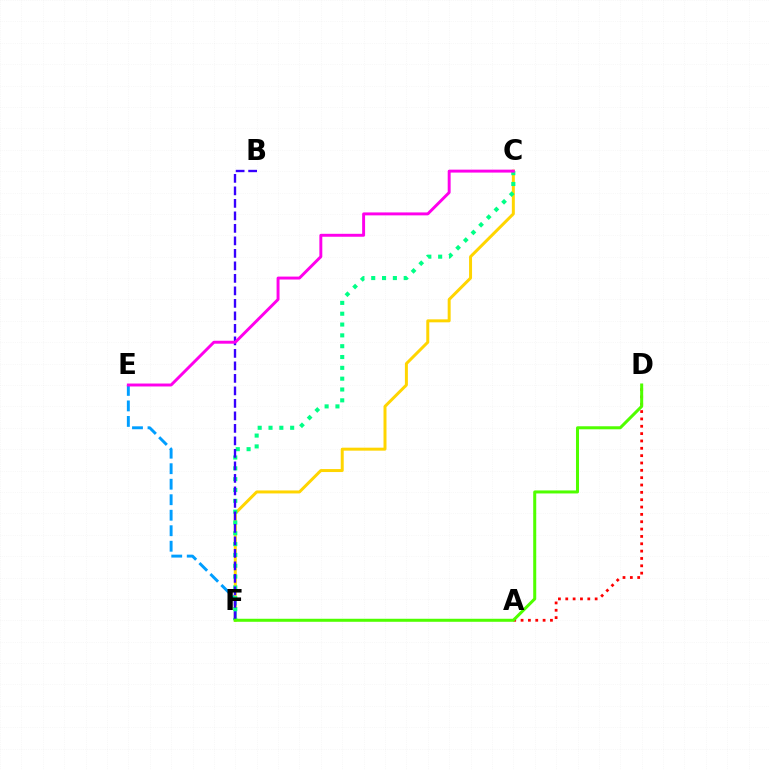{('C', 'F'): [{'color': '#ffd500', 'line_style': 'solid', 'thickness': 2.15}, {'color': '#00ff86', 'line_style': 'dotted', 'thickness': 2.94}], ('E', 'F'): [{'color': '#009eff', 'line_style': 'dashed', 'thickness': 2.11}], ('A', 'D'): [{'color': '#ff0000', 'line_style': 'dotted', 'thickness': 2.0}], ('B', 'F'): [{'color': '#3700ff', 'line_style': 'dashed', 'thickness': 1.7}], ('D', 'F'): [{'color': '#4fff00', 'line_style': 'solid', 'thickness': 2.18}], ('C', 'E'): [{'color': '#ff00ed', 'line_style': 'solid', 'thickness': 2.11}]}